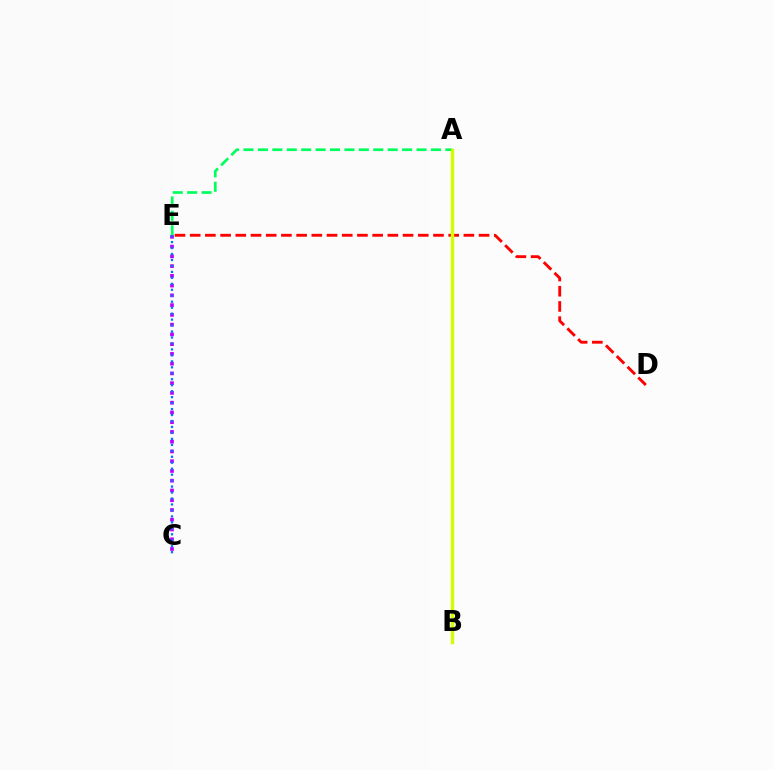{('A', 'E'): [{'color': '#00ff5c', 'line_style': 'dashed', 'thickness': 1.96}], ('D', 'E'): [{'color': '#ff0000', 'line_style': 'dashed', 'thickness': 2.07}], ('C', 'E'): [{'color': '#b900ff', 'line_style': 'dotted', 'thickness': 2.65}, {'color': '#0074ff', 'line_style': 'dotted', 'thickness': 1.62}], ('A', 'B'): [{'color': '#d1ff00', 'line_style': 'solid', 'thickness': 2.46}]}